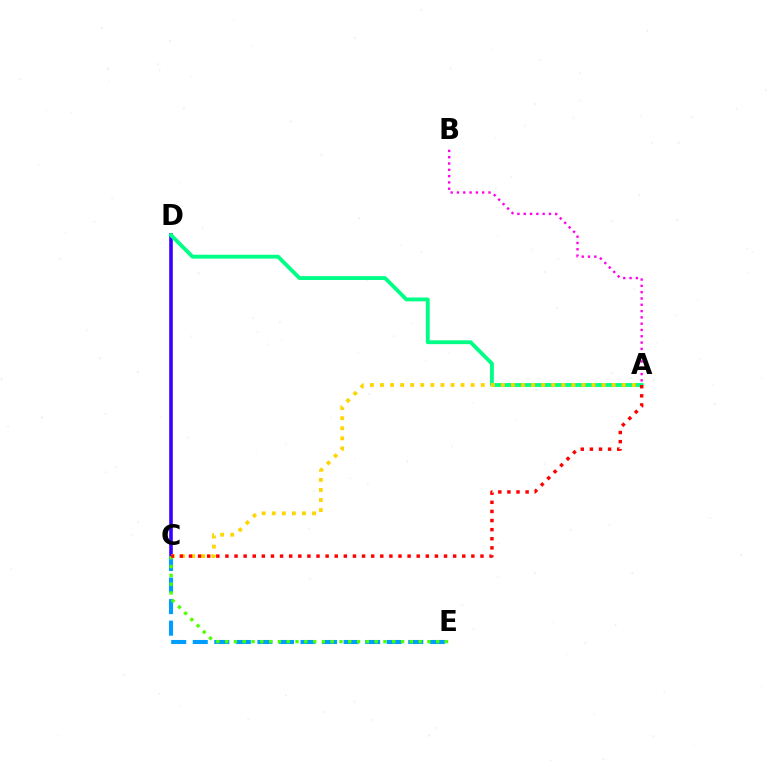{('C', 'D'): [{'color': '#3700ff', 'line_style': 'solid', 'thickness': 2.58}], ('A', 'D'): [{'color': '#00ff86', 'line_style': 'solid', 'thickness': 2.77}], ('C', 'E'): [{'color': '#009eff', 'line_style': 'dashed', 'thickness': 2.93}, {'color': '#4fff00', 'line_style': 'dotted', 'thickness': 2.39}], ('A', 'B'): [{'color': '#ff00ed', 'line_style': 'dotted', 'thickness': 1.71}], ('A', 'C'): [{'color': '#ffd500', 'line_style': 'dotted', 'thickness': 2.74}, {'color': '#ff0000', 'line_style': 'dotted', 'thickness': 2.47}]}